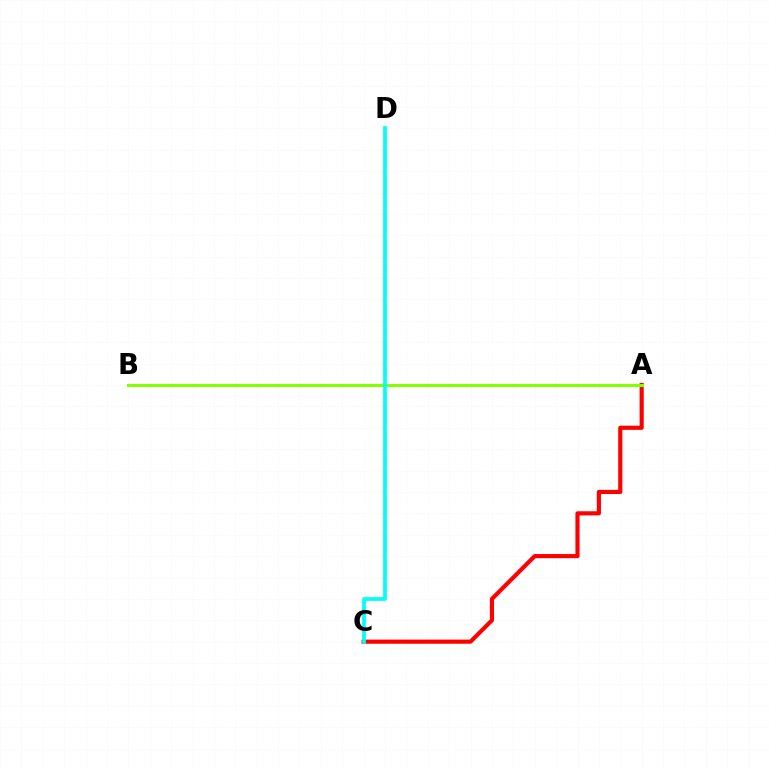{('A', 'B'): [{'color': '#7200ff', 'line_style': 'solid', 'thickness': 1.95}, {'color': '#84ff00', 'line_style': 'solid', 'thickness': 2.2}], ('A', 'C'): [{'color': '#ff0000', 'line_style': 'solid', 'thickness': 2.99}], ('C', 'D'): [{'color': '#00fff6', 'line_style': 'solid', 'thickness': 2.69}]}